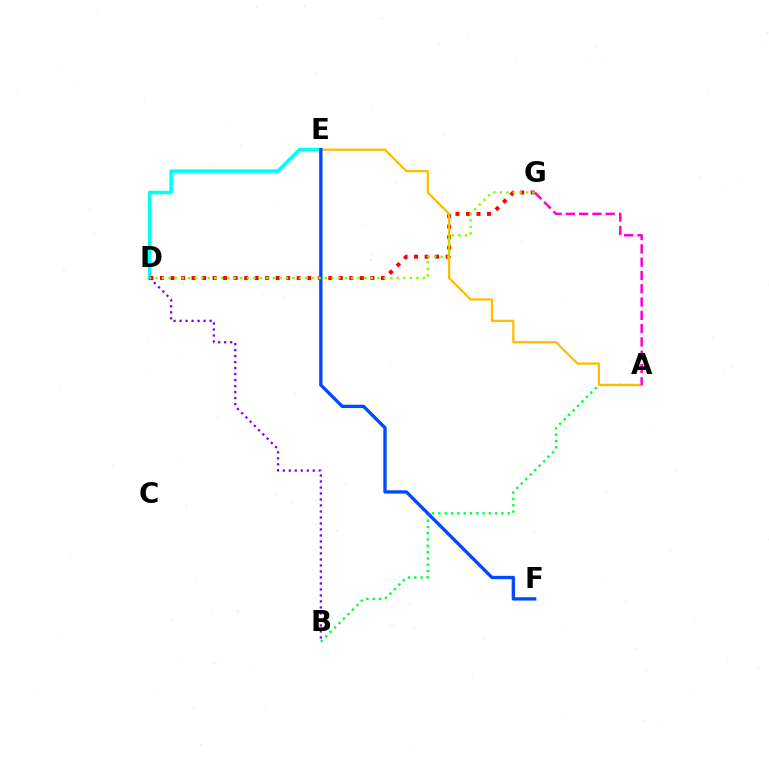{('A', 'B'): [{'color': '#00ff39', 'line_style': 'dotted', 'thickness': 1.71}], ('D', 'E'): [{'color': '#00fff6', 'line_style': 'solid', 'thickness': 2.57}], ('D', 'G'): [{'color': '#ff0000', 'line_style': 'dotted', 'thickness': 2.86}, {'color': '#84ff00', 'line_style': 'dotted', 'thickness': 1.77}], ('A', 'E'): [{'color': '#ffbd00', 'line_style': 'solid', 'thickness': 1.62}], ('B', 'D'): [{'color': '#7200ff', 'line_style': 'dotted', 'thickness': 1.63}], ('E', 'F'): [{'color': '#004bff', 'line_style': 'solid', 'thickness': 2.41}], ('A', 'G'): [{'color': '#ff00cf', 'line_style': 'dashed', 'thickness': 1.81}]}